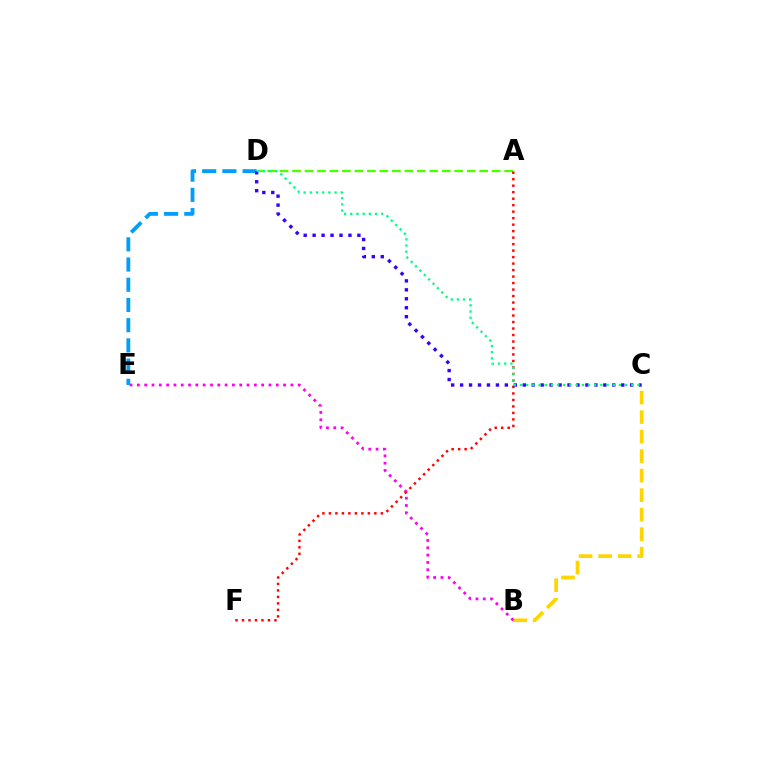{('B', 'C'): [{'color': '#ffd500', 'line_style': 'dashed', 'thickness': 2.65}], ('A', 'D'): [{'color': '#4fff00', 'line_style': 'dashed', 'thickness': 1.69}], ('A', 'F'): [{'color': '#ff0000', 'line_style': 'dotted', 'thickness': 1.76}], ('B', 'E'): [{'color': '#ff00ed', 'line_style': 'dotted', 'thickness': 1.99}], ('D', 'E'): [{'color': '#009eff', 'line_style': 'dashed', 'thickness': 2.75}], ('C', 'D'): [{'color': '#3700ff', 'line_style': 'dotted', 'thickness': 2.43}, {'color': '#00ff86', 'line_style': 'dotted', 'thickness': 1.68}]}